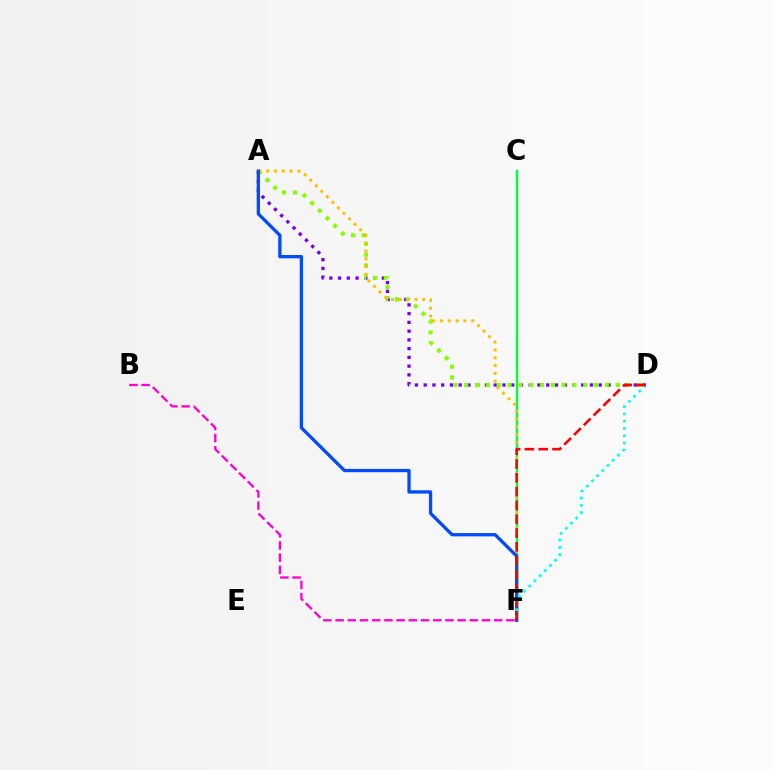{('A', 'D'): [{'color': '#7200ff', 'line_style': 'dotted', 'thickness': 2.38}, {'color': '#84ff00', 'line_style': 'dotted', 'thickness': 2.94}], ('C', 'F'): [{'color': '#00ff39', 'line_style': 'solid', 'thickness': 1.72}], ('B', 'F'): [{'color': '#ff00cf', 'line_style': 'dashed', 'thickness': 1.66}], ('A', 'F'): [{'color': '#ffbd00', 'line_style': 'dotted', 'thickness': 2.12}, {'color': '#004bff', 'line_style': 'solid', 'thickness': 2.38}], ('D', 'F'): [{'color': '#00fff6', 'line_style': 'dotted', 'thickness': 1.98}, {'color': '#ff0000', 'line_style': 'dashed', 'thickness': 1.88}]}